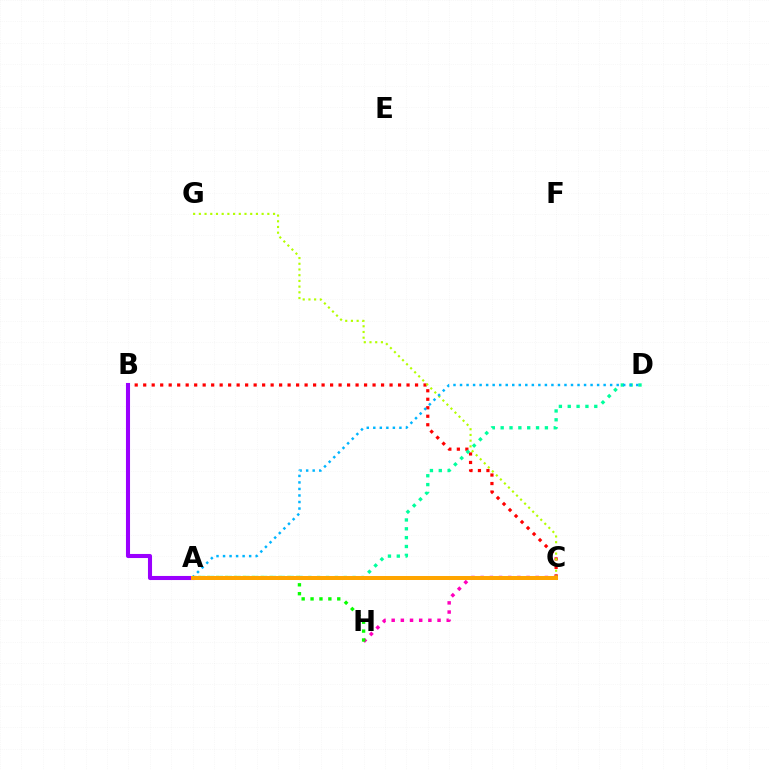{('B', 'C'): [{'color': '#ff0000', 'line_style': 'dotted', 'thickness': 2.31}], ('A', 'D'): [{'color': '#00ff9d', 'line_style': 'dotted', 'thickness': 2.4}, {'color': '#00b5ff', 'line_style': 'dotted', 'thickness': 1.77}], ('C', 'H'): [{'color': '#ff00bd', 'line_style': 'dotted', 'thickness': 2.49}], ('A', 'H'): [{'color': '#08ff00', 'line_style': 'dotted', 'thickness': 2.42}], ('A', 'C'): [{'color': '#0010ff', 'line_style': 'dotted', 'thickness': 2.63}, {'color': '#ffa500', 'line_style': 'solid', 'thickness': 2.88}], ('A', 'B'): [{'color': '#9b00ff', 'line_style': 'solid', 'thickness': 2.93}], ('C', 'G'): [{'color': '#b3ff00', 'line_style': 'dotted', 'thickness': 1.55}]}